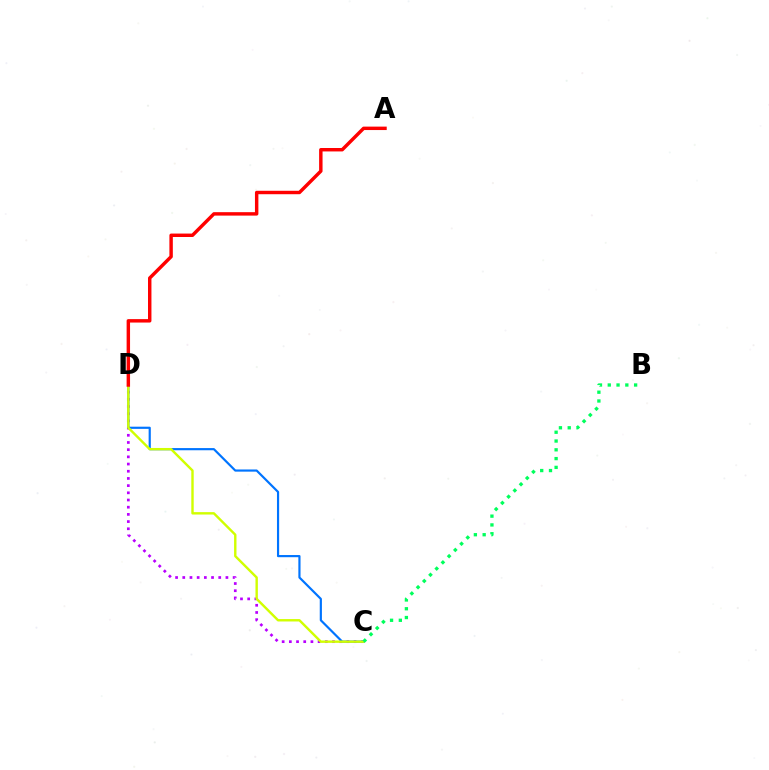{('C', 'D'): [{'color': '#b900ff', 'line_style': 'dotted', 'thickness': 1.95}, {'color': '#0074ff', 'line_style': 'solid', 'thickness': 1.57}, {'color': '#d1ff00', 'line_style': 'solid', 'thickness': 1.73}], ('A', 'D'): [{'color': '#ff0000', 'line_style': 'solid', 'thickness': 2.47}], ('B', 'C'): [{'color': '#00ff5c', 'line_style': 'dotted', 'thickness': 2.39}]}